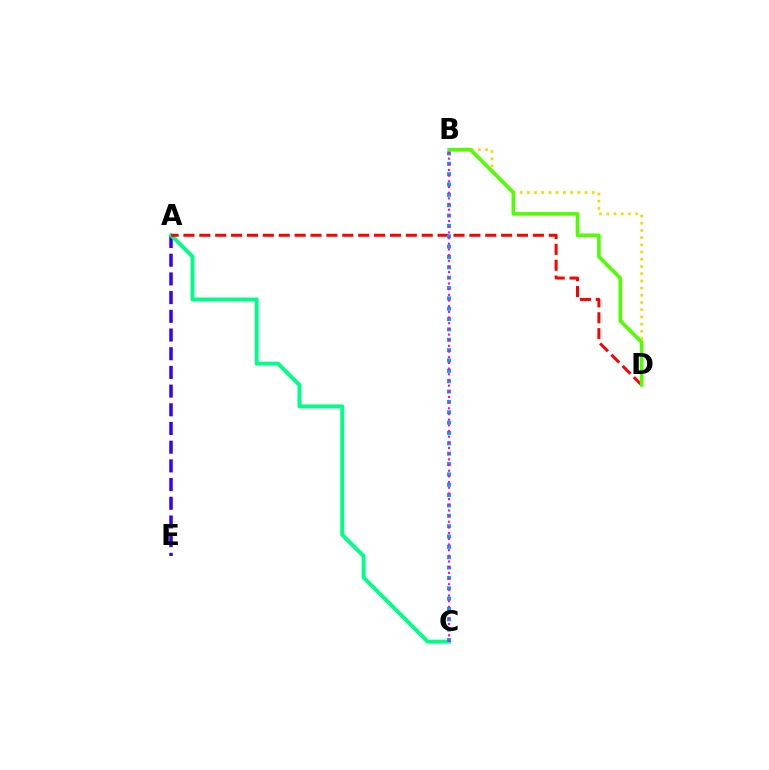{('B', 'D'): [{'color': '#ffd500', 'line_style': 'dotted', 'thickness': 1.96}, {'color': '#4fff00', 'line_style': 'solid', 'thickness': 2.61}], ('A', 'E'): [{'color': '#3700ff', 'line_style': 'dashed', 'thickness': 2.54}], ('A', 'C'): [{'color': '#00ff86', 'line_style': 'solid', 'thickness': 2.81}], ('A', 'D'): [{'color': '#ff0000', 'line_style': 'dashed', 'thickness': 2.16}], ('B', 'C'): [{'color': '#009eff', 'line_style': 'dotted', 'thickness': 2.81}, {'color': '#ff00ed', 'line_style': 'dotted', 'thickness': 1.54}]}